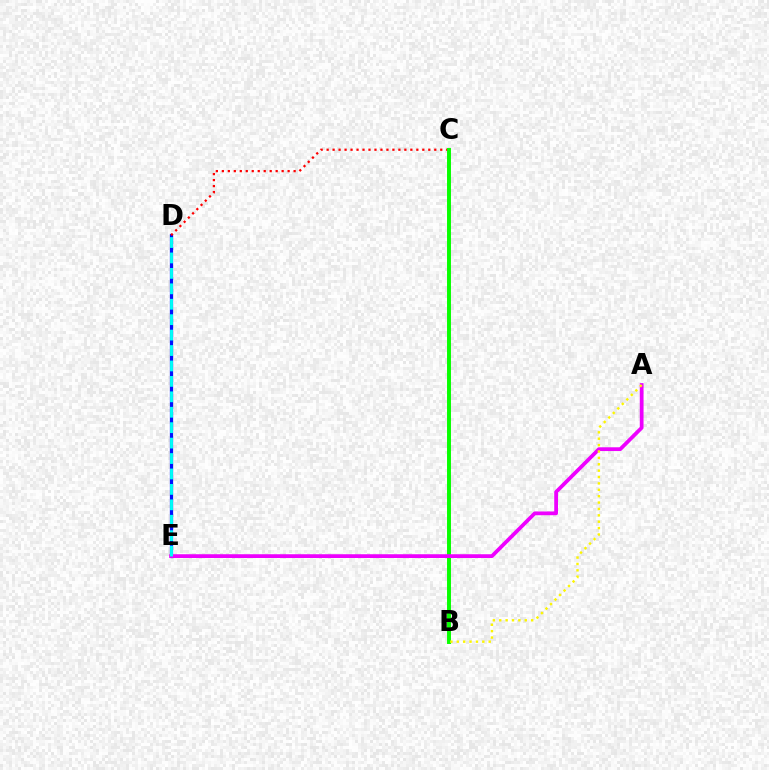{('D', 'E'): [{'color': '#0010ff', 'line_style': 'solid', 'thickness': 2.34}, {'color': '#00fff6', 'line_style': 'dashed', 'thickness': 2.1}], ('C', 'D'): [{'color': '#ff0000', 'line_style': 'dotted', 'thickness': 1.63}], ('B', 'C'): [{'color': '#08ff00', 'line_style': 'solid', 'thickness': 2.83}], ('A', 'E'): [{'color': '#ee00ff', 'line_style': 'solid', 'thickness': 2.71}], ('A', 'B'): [{'color': '#fcf500', 'line_style': 'dotted', 'thickness': 1.73}]}